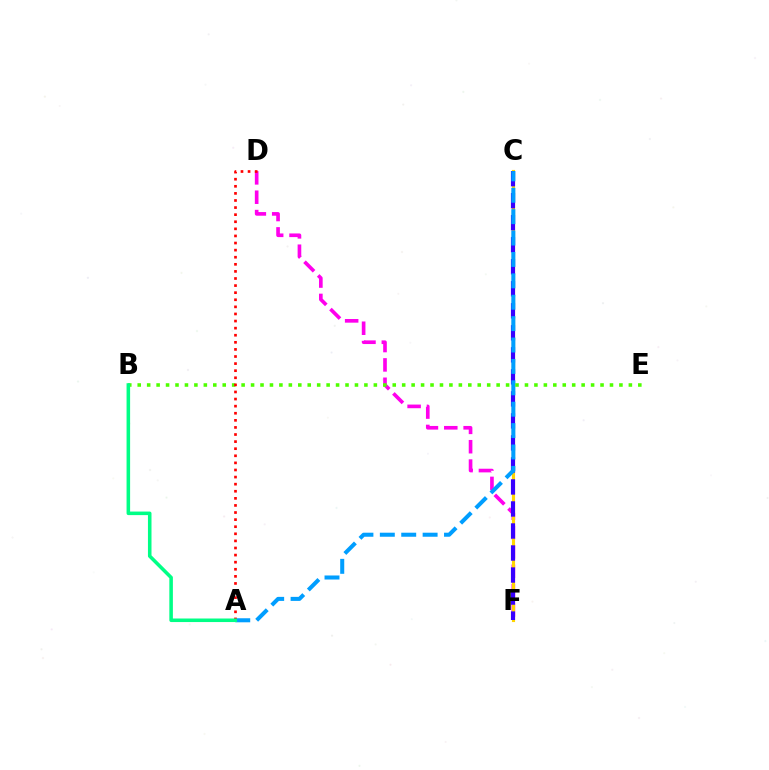{('D', 'F'): [{'color': '#ff00ed', 'line_style': 'dashed', 'thickness': 2.63}], ('C', 'F'): [{'color': '#ffd500', 'line_style': 'solid', 'thickness': 2.26}, {'color': '#3700ff', 'line_style': 'dashed', 'thickness': 2.99}], ('A', 'C'): [{'color': '#009eff', 'line_style': 'dashed', 'thickness': 2.91}], ('B', 'E'): [{'color': '#4fff00', 'line_style': 'dotted', 'thickness': 2.57}], ('A', 'D'): [{'color': '#ff0000', 'line_style': 'dotted', 'thickness': 1.93}], ('A', 'B'): [{'color': '#00ff86', 'line_style': 'solid', 'thickness': 2.56}]}